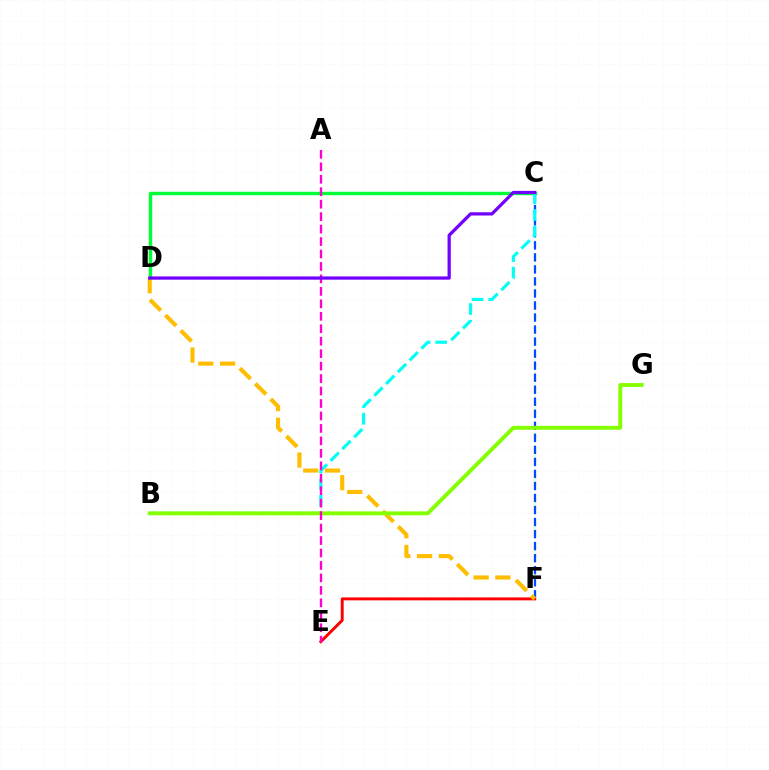{('C', 'F'): [{'color': '#004bff', 'line_style': 'dashed', 'thickness': 1.63}], ('E', 'F'): [{'color': '#ff0000', 'line_style': 'solid', 'thickness': 2.09}], ('C', 'D'): [{'color': '#00ff39', 'line_style': 'solid', 'thickness': 2.47}, {'color': '#7200ff', 'line_style': 'solid', 'thickness': 2.34}], ('D', 'F'): [{'color': '#ffbd00', 'line_style': 'dashed', 'thickness': 2.96}], ('B', 'C'): [{'color': '#00fff6', 'line_style': 'dashed', 'thickness': 2.26}], ('B', 'G'): [{'color': '#84ff00', 'line_style': 'solid', 'thickness': 2.79}], ('A', 'E'): [{'color': '#ff00cf', 'line_style': 'dashed', 'thickness': 1.69}]}